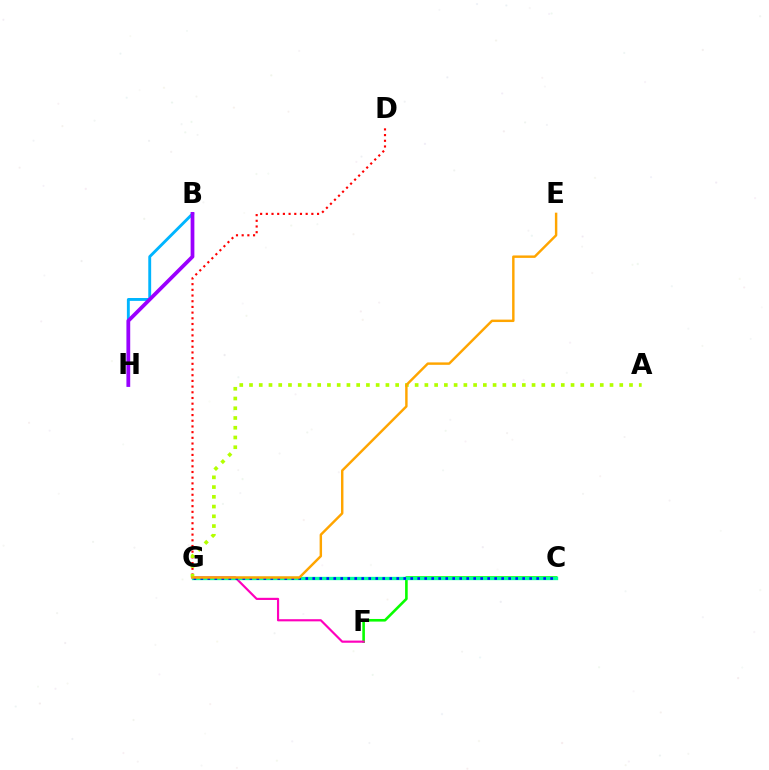{('C', 'F'): [{'color': '#08ff00', 'line_style': 'solid', 'thickness': 1.89}], ('F', 'G'): [{'color': '#ff00bd', 'line_style': 'solid', 'thickness': 1.56}], ('C', 'G'): [{'color': '#00ff9d', 'line_style': 'solid', 'thickness': 2.39}, {'color': '#0010ff', 'line_style': 'dotted', 'thickness': 1.9}], ('D', 'G'): [{'color': '#ff0000', 'line_style': 'dotted', 'thickness': 1.55}], ('B', 'H'): [{'color': '#00b5ff', 'line_style': 'solid', 'thickness': 2.07}, {'color': '#9b00ff', 'line_style': 'solid', 'thickness': 2.7}], ('A', 'G'): [{'color': '#b3ff00', 'line_style': 'dotted', 'thickness': 2.65}], ('E', 'G'): [{'color': '#ffa500', 'line_style': 'solid', 'thickness': 1.76}]}